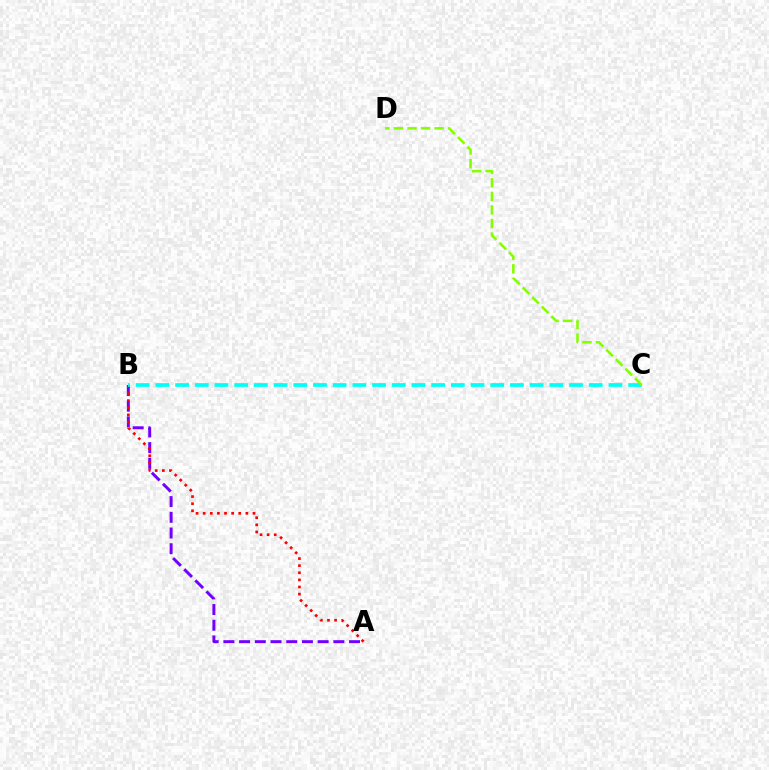{('A', 'B'): [{'color': '#7200ff', 'line_style': 'dashed', 'thickness': 2.13}, {'color': '#ff0000', 'line_style': 'dotted', 'thickness': 1.93}], ('B', 'C'): [{'color': '#00fff6', 'line_style': 'dashed', 'thickness': 2.68}], ('C', 'D'): [{'color': '#84ff00', 'line_style': 'dashed', 'thickness': 1.84}]}